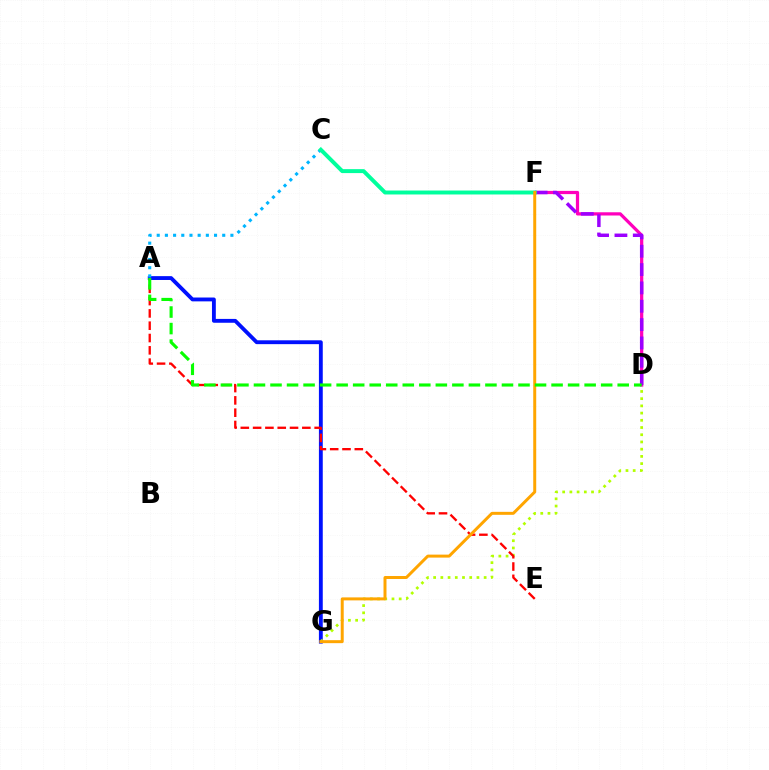{('A', 'G'): [{'color': '#0010ff', 'line_style': 'solid', 'thickness': 2.77}], ('D', 'G'): [{'color': '#b3ff00', 'line_style': 'dotted', 'thickness': 1.96}], ('A', 'C'): [{'color': '#00b5ff', 'line_style': 'dotted', 'thickness': 2.22}], ('D', 'F'): [{'color': '#ff00bd', 'line_style': 'solid', 'thickness': 2.33}, {'color': '#9b00ff', 'line_style': 'dashed', 'thickness': 2.49}], ('A', 'E'): [{'color': '#ff0000', 'line_style': 'dashed', 'thickness': 1.67}], ('C', 'F'): [{'color': '#00ff9d', 'line_style': 'solid', 'thickness': 2.84}], ('F', 'G'): [{'color': '#ffa500', 'line_style': 'solid', 'thickness': 2.15}], ('A', 'D'): [{'color': '#08ff00', 'line_style': 'dashed', 'thickness': 2.25}]}